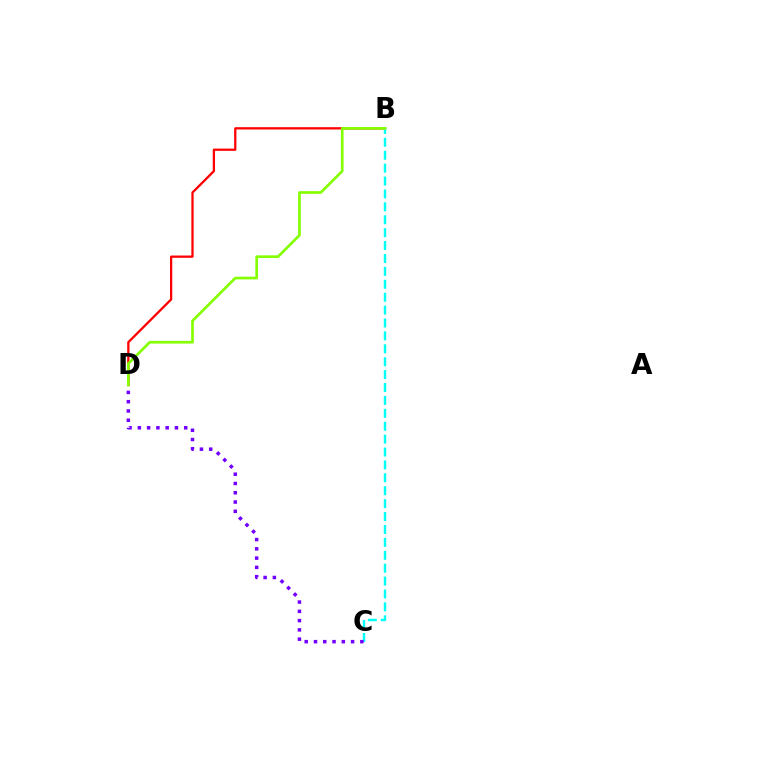{('B', 'D'): [{'color': '#ff0000', 'line_style': 'solid', 'thickness': 1.64}, {'color': '#84ff00', 'line_style': 'solid', 'thickness': 1.93}], ('B', 'C'): [{'color': '#00fff6', 'line_style': 'dashed', 'thickness': 1.75}], ('C', 'D'): [{'color': '#7200ff', 'line_style': 'dotted', 'thickness': 2.52}]}